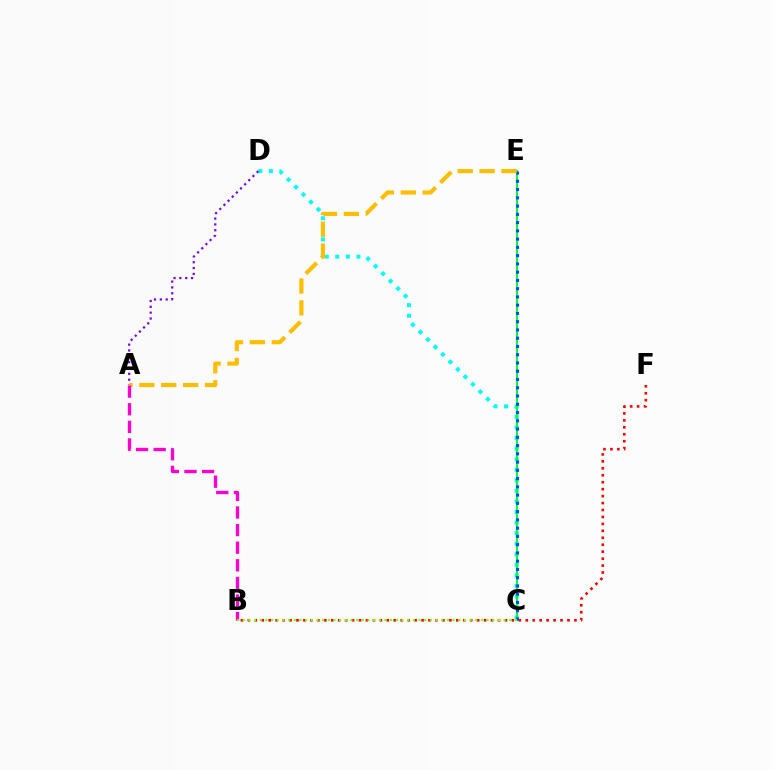{('C', 'D'): [{'color': '#00fff6', 'line_style': 'dotted', 'thickness': 2.87}], ('A', 'D'): [{'color': '#7200ff', 'line_style': 'dotted', 'thickness': 1.59}], ('B', 'F'): [{'color': '#ff0000', 'line_style': 'dotted', 'thickness': 1.89}], ('C', 'E'): [{'color': '#00ff39', 'line_style': 'solid', 'thickness': 1.51}, {'color': '#004bff', 'line_style': 'dotted', 'thickness': 2.24}], ('A', 'E'): [{'color': '#ffbd00', 'line_style': 'dashed', 'thickness': 2.98}], ('A', 'B'): [{'color': '#ff00cf', 'line_style': 'dashed', 'thickness': 2.39}], ('B', 'C'): [{'color': '#84ff00', 'line_style': 'dotted', 'thickness': 1.54}]}